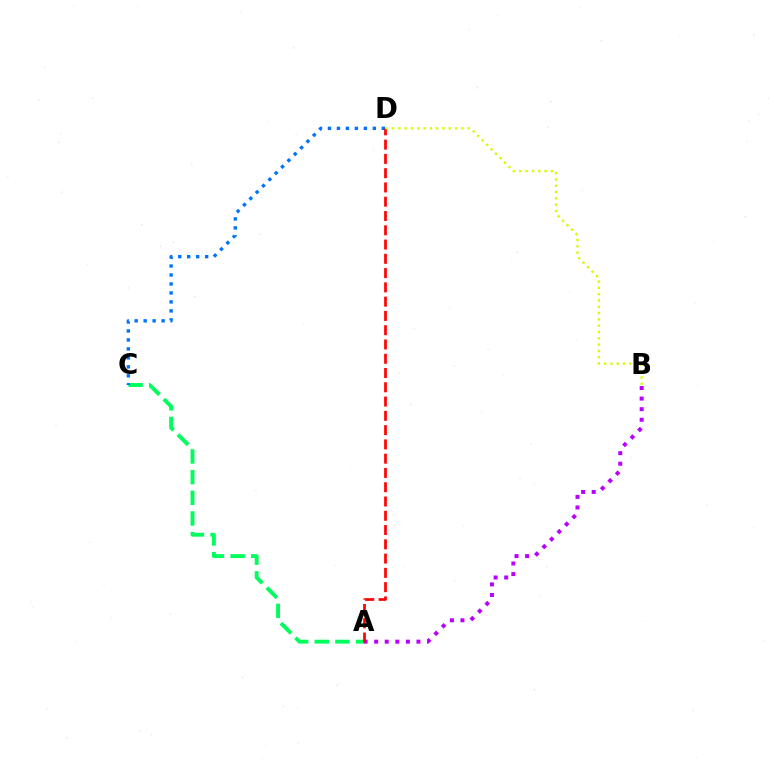{('A', 'B'): [{'color': '#b900ff', 'line_style': 'dotted', 'thickness': 2.87}], ('A', 'C'): [{'color': '#00ff5c', 'line_style': 'dashed', 'thickness': 2.81}], ('C', 'D'): [{'color': '#0074ff', 'line_style': 'dotted', 'thickness': 2.44}], ('A', 'D'): [{'color': '#ff0000', 'line_style': 'dashed', 'thickness': 1.94}], ('B', 'D'): [{'color': '#d1ff00', 'line_style': 'dotted', 'thickness': 1.71}]}